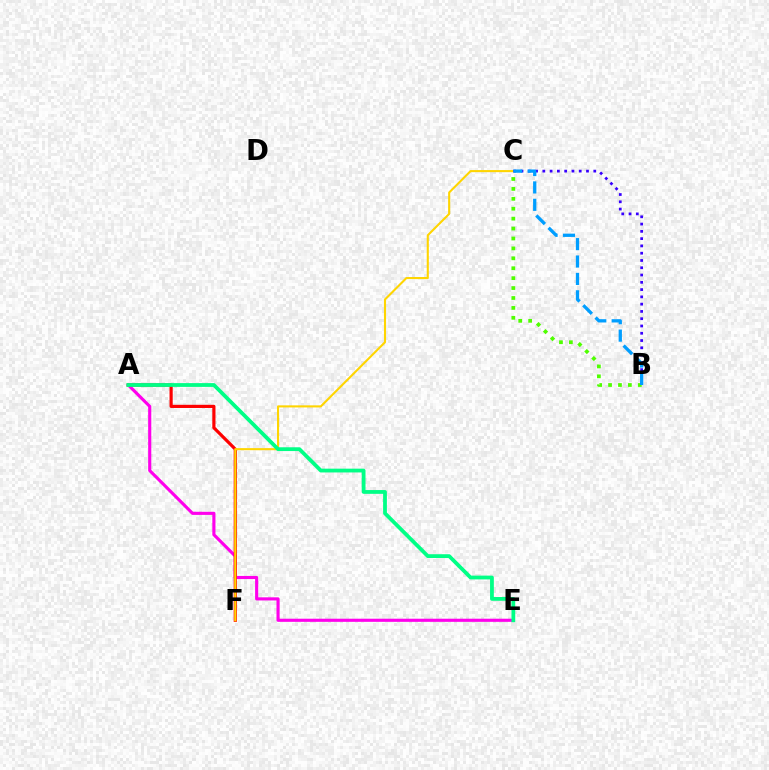{('A', 'E'): [{'color': '#ff00ed', 'line_style': 'solid', 'thickness': 2.25}, {'color': '#00ff86', 'line_style': 'solid', 'thickness': 2.72}], ('A', 'F'): [{'color': '#ff0000', 'line_style': 'solid', 'thickness': 2.29}], ('C', 'F'): [{'color': '#ffd500', 'line_style': 'solid', 'thickness': 1.51}], ('B', 'C'): [{'color': '#4fff00', 'line_style': 'dotted', 'thickness': 2.69}, {'color': '#3700ff', 'line_style': 'dotted', 'thickness': 1.98}, {'color': '#009eff', 'line_style': 'dashed', 'thickness': 2.36}]}